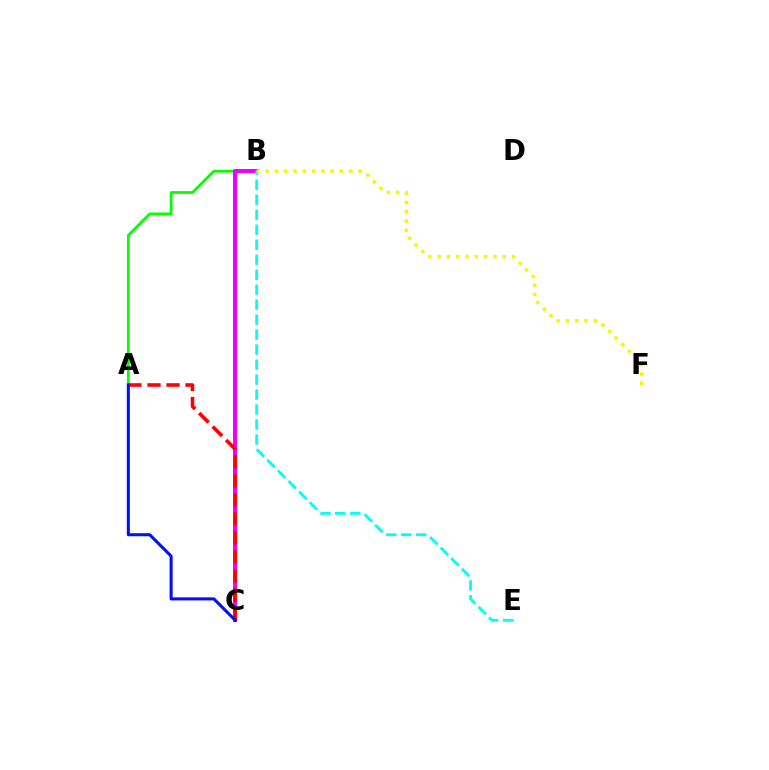{('A', 'B'): [{'color': '#08ff00', 'line_style': 'solid', 'thickness': 2.02}], ('B', 'C'): [{'color': '#ee00ff', 'line_style': 'solid', 'thickness': 2.87}], ('A', 'C'): [{'color': '#ff0000', 'line_style': 'dashed', 'thickness': 2.58}, {'color': '#0010ff', 'line_style': 'solid', 'thickness': 2.21}], ('B', 'E'): [{'color': '#00fff6', 'line_style': 'dashed', 'thickness': 2.03}], ('B', 'F'): [{'color': '#fcf500', 'line_style': 'dotted', 'thickness': 2.53}]}